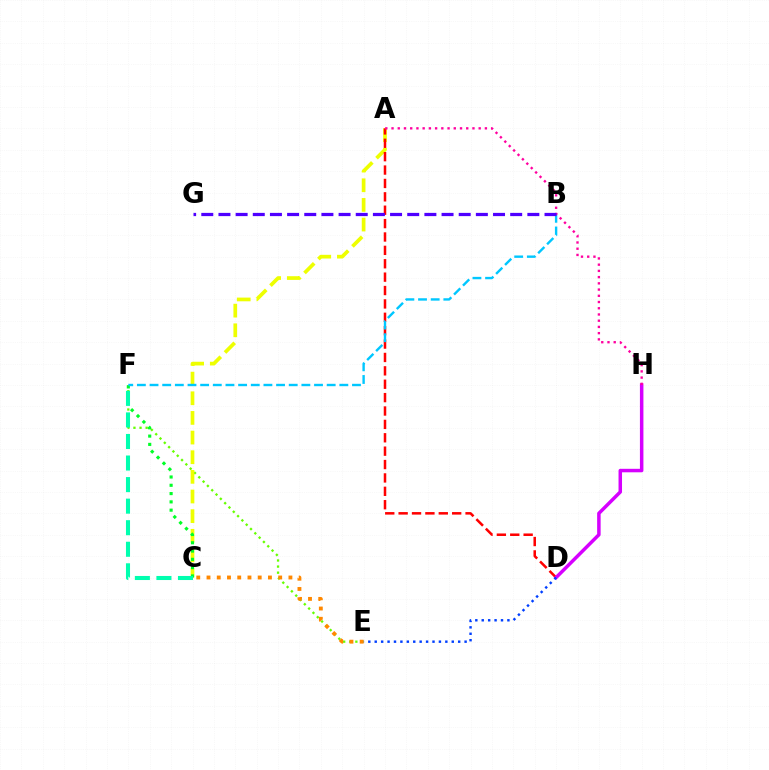{('E', 'F'): [{'color': '#66ff00', 'line_style': 'dotted', 'thickness': 1.66}], ('A', 'C'): [{'color': '#eeff00', 'line_style': 'dashed', 'thickness': 2.67}], ('C', 'F'): [{'color': '#00ff27', 'line_style': 'dotted', 'thickness': 2.25}, {'color': '#00ffaf', 'line_style': 'dashed', 'thickness': 2.93}], ('A', 'D'): [{'color': '#ff0000', 'line_style': 'dashed', 'thickness': 1.82}], ('B', 'F'): [{'color': '#00c7ff', 'line_style': 'dashed', 'thickness': 1.72}], ('D', 'H'): [{'color': '#d600ff', 'line_style': 'solid', 'thickness': 2.51}], ('D', 'E'): [{'color': '#003fff', 'line_style': 'dotted', 'thickness': 1.74}], ('A', 'H'): [{'color': '#ff00a0', 'line_style': 'dotted', 'thickness': 1.69}], ('B', 'G'): [{'color': '#4f00ff', 'line_style': 'dashed', 'thickness': 2.33}], ('C', 'E'): [{'color': '#ff8800', 'line_style': 'dotted', 'thickness': 2.78}]}